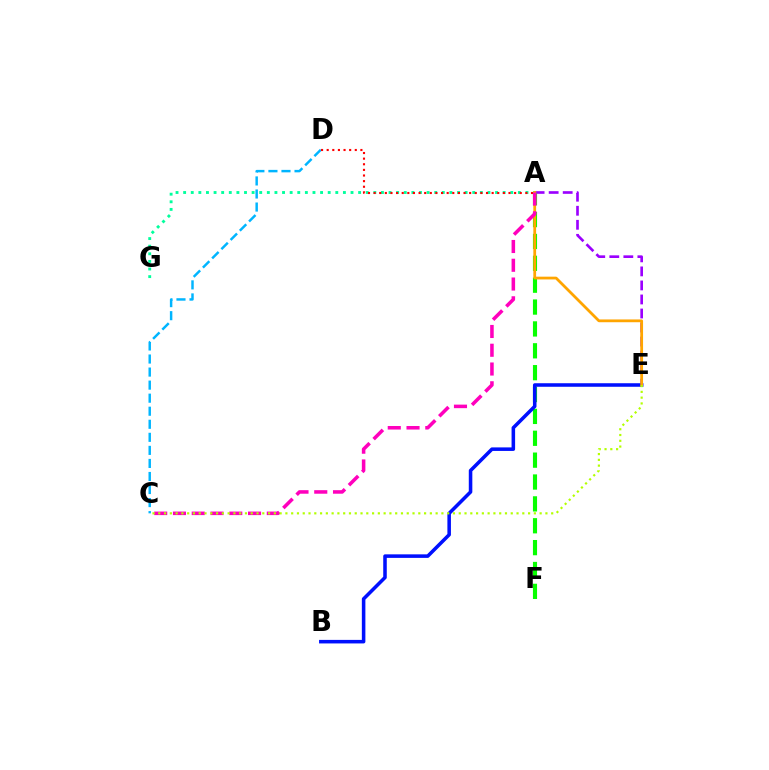{('A', 'E'): [{'color': '#9b00ff', 'line_style': 'dashed', 'thickness': 1.91}, {'color': '#ffa500', 'line_style': 'solid', 'thickness': 2.0}], ('A', 'F'): [{'color': '#08ff00', 'line_style': 'dashed', 'thickness': 2.97}], ('B', 'E'): [{'color': '#0010ff', 'line_style': 'solid', 'thickness': 2.55}], ('A', 'G'): [{'color': '#00ff9d', 'line_style': 'dotted', 'thickness': 2.07}], ('C', 'D'): [{'color': '#00b5ff', 'line_style': 'dashed', 'thickness': 1.77}], ('A', 'C'): [{'color': '#ff00bd', 'line_style': 'dashed', 'thickness': 2.55}], ('C', 'E'): [{'color': '#b3ff00', 'line_style': 'dotted', 'thickness': 1.57}], ('A', 'D'): [{'color': '#ff0000', 'line_style': 'dotted', 'thickness': 1.53}]}